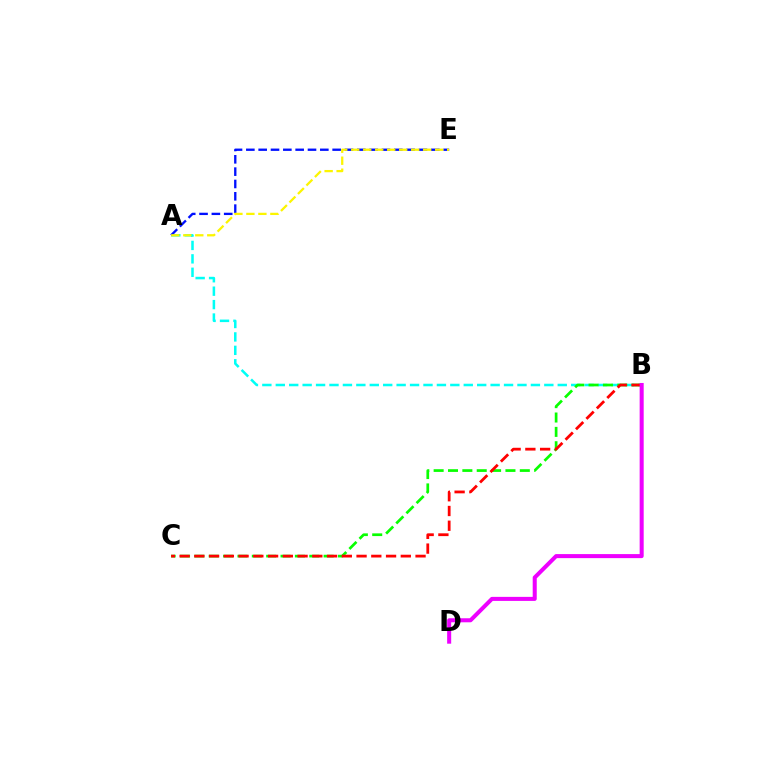{('A', 'B'): [{'color': '#00fff6', 'line_style': 'dashed', 'thickness': 1.82}], ('B', 'C'): [{'color': '#08ff00', 'line_style': 'dashed', 'thickness': 1.95}, {'color': '#ff0000', 'line_style': 'dashed', 'thickness': 2.0}], ('A', 'E'): [{'color': '#0010ff', 'line_style': 'dashed', 'thickness': 1.68}, {'color': '#fcf500', 'line_style': 'dashed', 'thickness': 1.63}], ('B', 'D'): [{'color': '#ee00ff', 'line_style': 'solid', 'thickness': 2.91}]}